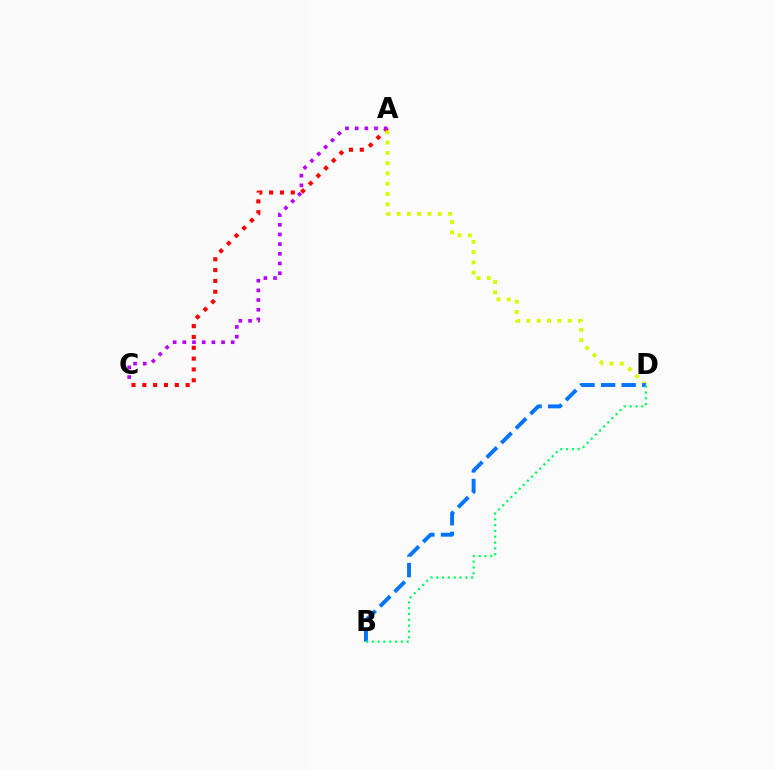{('A', 'C'): [{'color': '#ff0000', 'line_style': 'dotted', 'thickness': 2.94}, {'color': '#b900ff', 'line_style': 'dotted', 'thickness': 2.63}], ('A', 'D'): [{'color': '#d1ff00', 'line_style': 'dotted', 'thickness': 2.8}], ('B', 'D'): [{'color': '#0074ff', 'line_style': 'dashed', 'thickness': 2.8}, {'color': '#00ff5c', 'line_style': 'dotted', 'thickness': 1.58}]}